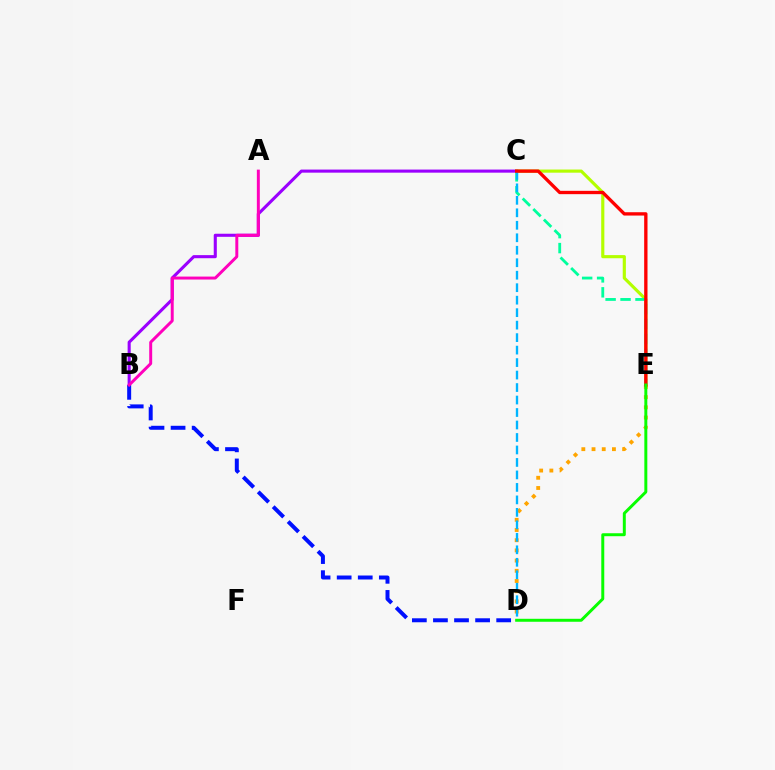{('B', 'C'): [{'color': '#9b00ff', 'line_style': 'solid', 'thickness': 2.22}], ('C', 'E'): [{'color': '#b3ff00', 'line_style': 'solid', 'thickness': 2.26}, {'color': '#00ff9d', 'line_style': 'dashed', 'thickness': 2.03}, {'color': '#ff0000', 'line_style': 'solid', 'thickness': 2.4}], ('D', 'E'): [{'color': '#ffa500', 'line_style': 'dotted', 'thickness': 2.77}, {'color': '#08ff00', 'line_style': 'solid', 'thickness': 2.14}], ('C', 'D'): [{'color': '#00b5ff', 'line_style': 'dashed', 'thickness': 1.7}], ('B', 'D'): [{'color': '#0010ff', 'line_style': 'dashed', 'thickness': 2.86}], ('A', 'B'): [{'color': '#ff00bd', 'line_style': 'solid', 'thickness': 2.13}]}